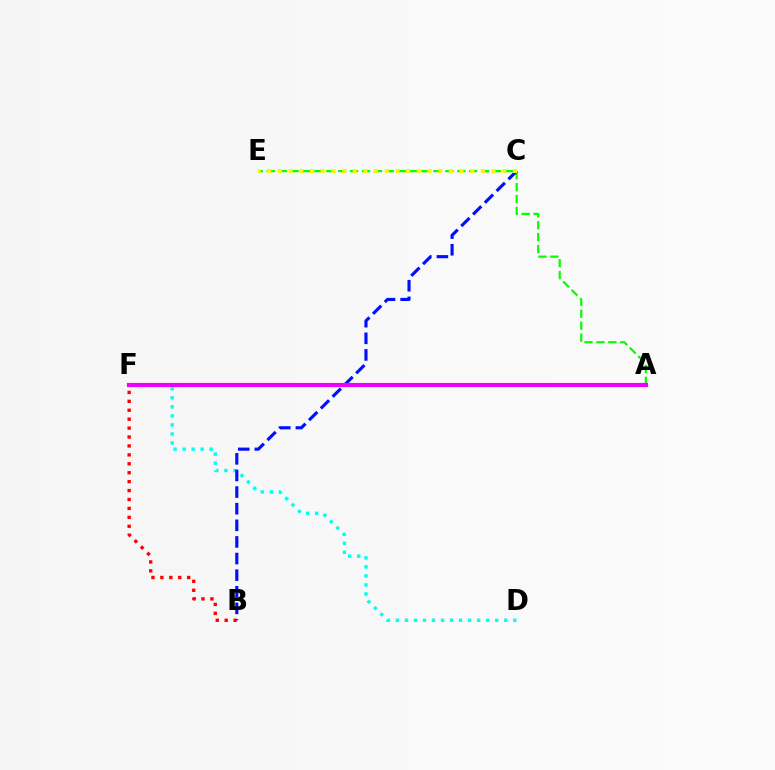{('B', 'F'): [{'color': '#ff0000', 'line_style': 'dotted', 'thickness': 2.42}], ('D', 'F'): [{'color': '#00fff6', 'line_style': 'dotted', 'thickness': 2.45}], ('A', 'E'): [{'color': '#08ff00', 'line_style': 'dashed', 'thickness': 1.62}], ('B', 'C'): [{'color': '#0010ff', 'line_style': 'dashed', 'thickness': 2.26}], ('A', 'F'): [{'color': '#ee00ff', 'line_style': 'solid', 'thickness': 2.99}], ('C', 'E'): [{'color': '#fcf500', 'line_style': 'dotted', 'thickness': 2.9}]}